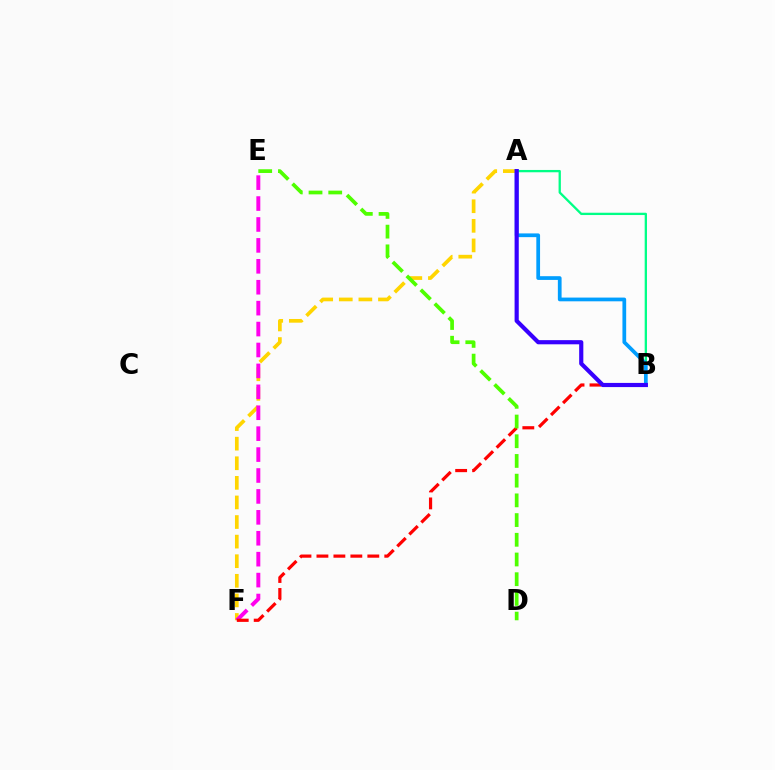{('A', 'F'): [{'color': '#ffd500', 'line_style': 'dashed', 'thickness': 2.66}], ('E', 'F'): [{'color': '#ff00ed', 'line_style': 'dashed', 'thickness': 2.84}], ('A', 'B'): [{'color': '#00ff86', 'line_style': 'solid', 'thickness': 1.66}, {'color': '#009eff', 'line_style': 'solid', 'thickness': 2.69}, {'color': '#3700ff', 'line_style': 'solid', 'thickness': 3.0}], ('B', 'F'): [{'color': '#ff0000', 'line_style': 'dashed', 'thickness': 2.3}], ('D', 'E'): [{'color': '#4fff00', 'line_style': 'dashed', 'thickness': 2.68}]}